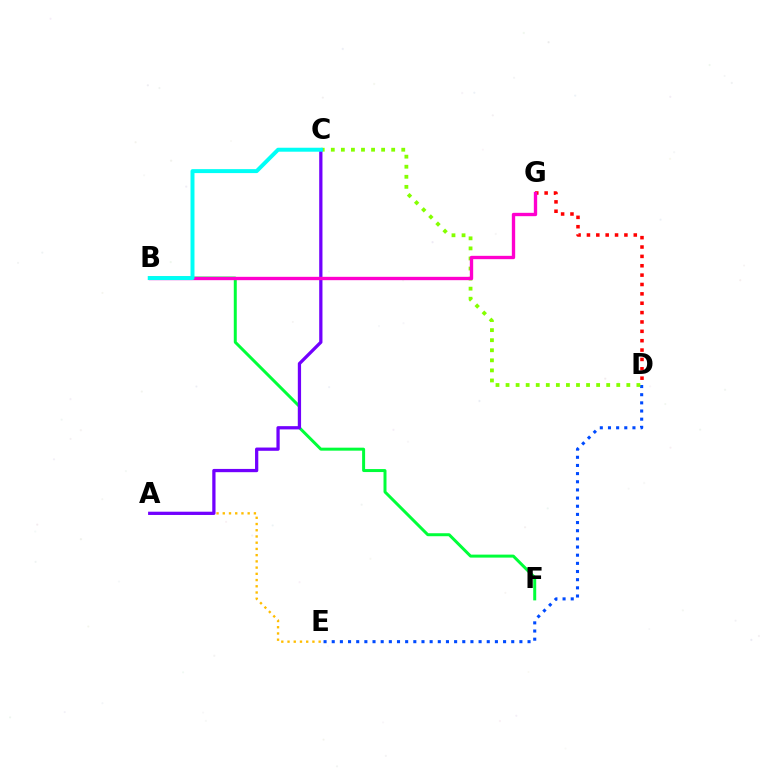{('D', 'E'): [{'color': '#004bff', 'line_style': 'dotted', 'thickness': 2.22}], ('C', 'D'): [{'color': '#84ff00', 'line_style': 'dotted', 'thickness': 2.73}], ('D', 'G'): [{'color': '#ff0000', 'line_style': 'dotted', 'thickness': 2.55}], ('B', 'F'): [{'color': '#00ff39', 'line_style': 'solid', 'thickness': 2.15}], ('A', 'E'): [{'color': '#ffbd00', 'line_style': 'dotted', 'thickness': 1.69}], ('A', 'C'): [{'color': '#7200ff', 'line_style': 'solid', 'thickness': 2.35}], ('B', 'G'): [{'color': '#ff00cf', 'line_style': 'solid', 'thickness': 2.41}], ('B', 'C'): [{'color': '#00fff6', 'line_style': 'solid', 'thickness': 2.85}]}